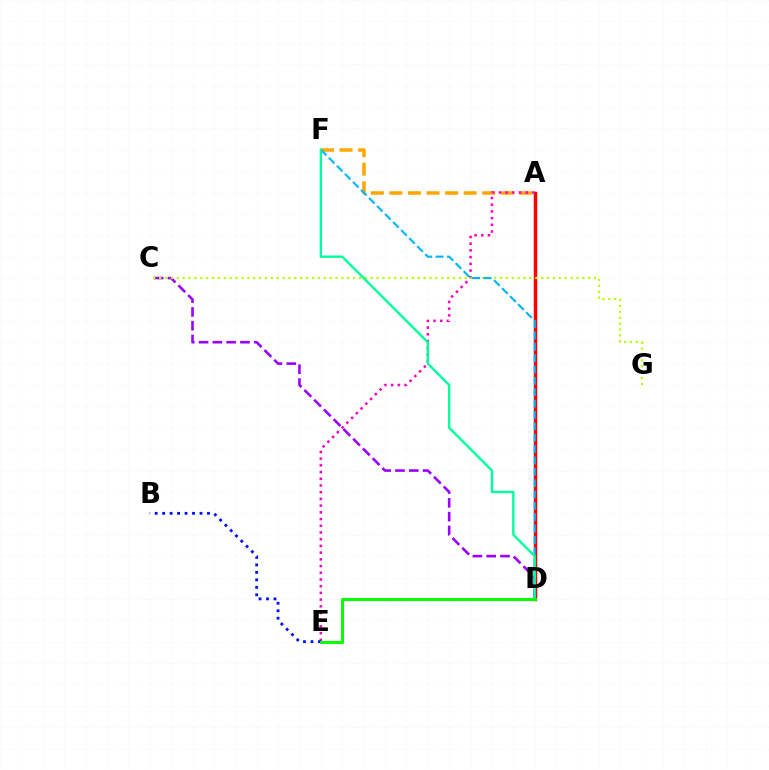{('A', 'D'): [{'color': '#ff0000', 'line_style': 'solid', 'thickness': 2.5}], ('A', 'F'): [{'color': '#ffa500', 'line_style': 'dashed', 'thickness': 2.52}], ('A', 'E'): [{'color': '#ff00bd', 'line_style': 'dotted', 'thickness': 1.82}], ('B', 'E'): [{'color': '#0010ff', 'line_style': 'dotted', 'thickness': 2.03}], ('C', 'D'): [{'color': '#9b00ff', 'line_style': 'dashed', 'thickness': 1.87}], ('C', 'G'): [{'color': '#b3ff00', 'line_style': 'dotted', 'thickness': 1.6}], ('D', 'F'): [{'color': '#00b5ff', 'line_style': 'dashed', 'thickness': 1.54}, {'color': '#00ff9d', 'line_style': 'solid', 'thickness': 1.71}], ('D', 'E'): [{'color': '#08ff00', 'line_style': 'solid', 'thickness': 2.17}]}